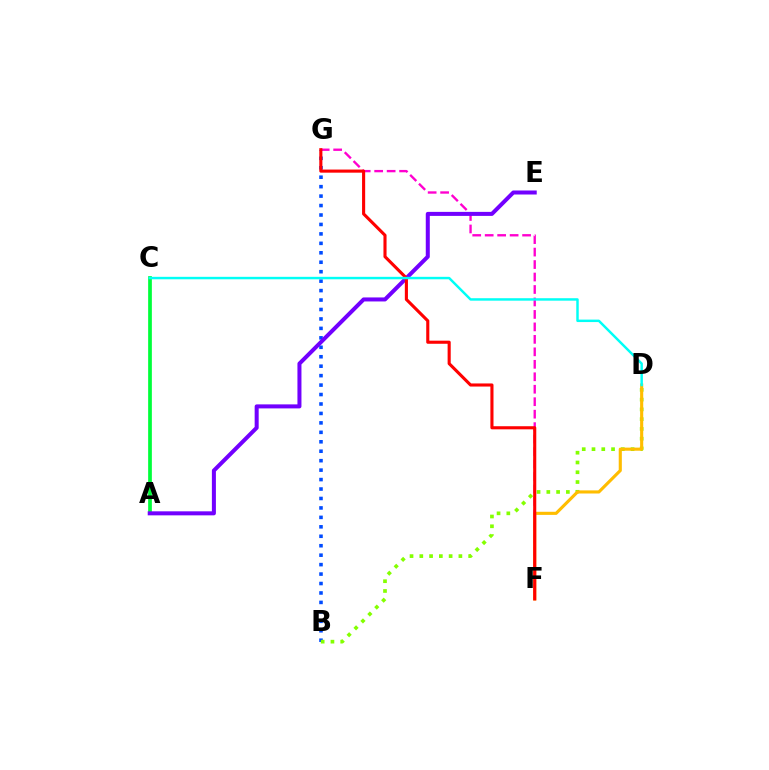{('B', 'G'): [{'color': '#004bff', 'line_style': 'dotted', 'thickness': 2.57}], ('A', 'C'): [{'color': '#00ff39', 'line_style': 'solid', 'thickness': 2.67}], ('F', 'G'): [{'color': '#ff00cf', 'line_style': 'dashed', 'thickness': 1.69}, {'color': '#ff0000', 'line_style': 'solid', 'thickness': 2.23}], ('A', 'E'): [{'color': '#7200ff', 'line_style': 'solid', 'thickness': 2.89}], ('B', 'D'): [{'color': '#84ff00', 'line_style': 'dotted', 'thickness': 2.66}], ('D', 'F'): [{'color': '#ffbd00', 'line_style': 'solid', 'thickness': 2.24}], ('C', 'D'): [{'color': '#00fff6', 'line_style': 'solid', 'thickness': 1.77}]}